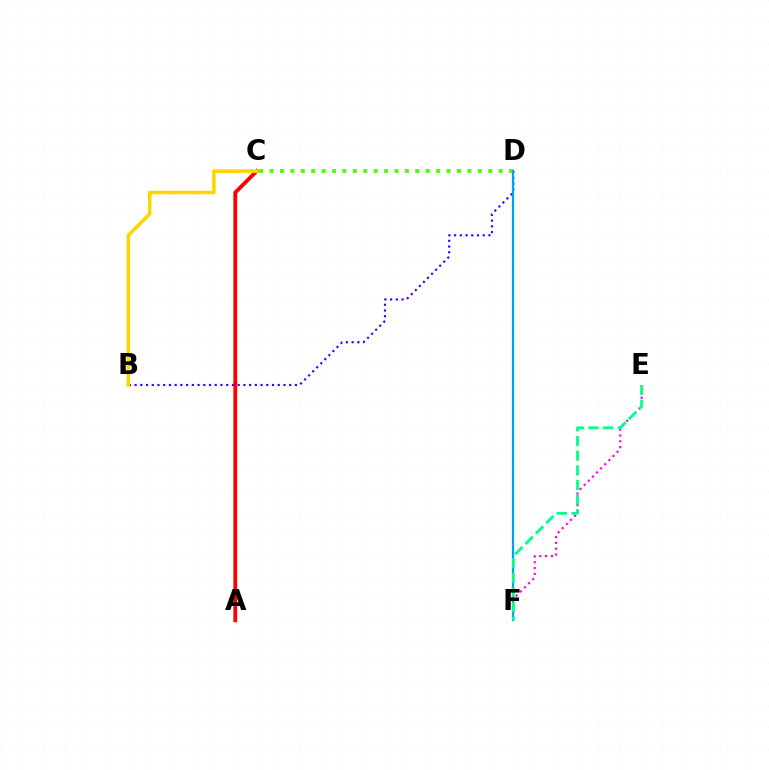{('B', 'D'): [{'color': '#3700ff', 'line_style': 'dotted', 'thickness': 1.56}], ('C', 'D'): [{'color': '#4fff00', 'line_style': 'dotted', 'thickness': 2.83}], ('E', 'F'): [{'color': '#ff00ed', 'line_style': 'dotted', 'thickness': 1.58}, {'color': '#00ff86', 'line_style': 'dashed', 'thickness': 1.99}], ('A', 'C'): [{'color': '#ff0000', 'line_style': 'solid', 'thickness': 2.75}], ('B', 'C'): [{'color': '#ffd500', 'line_style': 'solid', 'thickness': 2.57}], ('D', 'F'): [{'color': '#009eff', 'line_style': 'solid', 'thickness': 1.58}]}